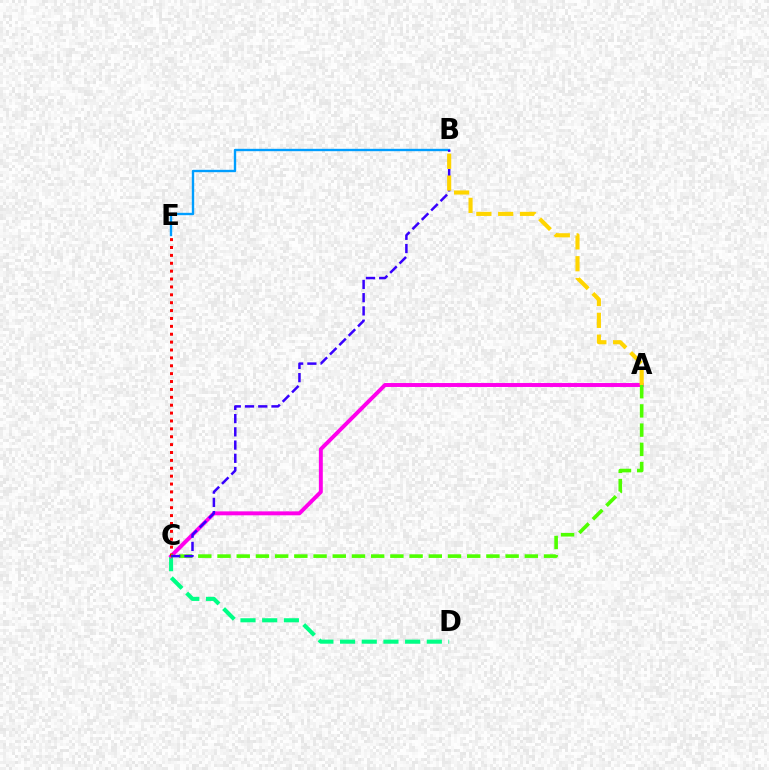{('C', 'D'): [{'color': '#00ff86', 'line_style': 'dashed', 'thickness': 2.95}], ('A', 'C'): [{'color': '#ff00ed', 'line_style': 'solid', 'thickness': 2.84}, {'color': '#4fff00', 'line_style': 'dashed', 'thickness': 2.61}], ('B', 'E'): [{'color': '#009eff', 'line_style': 'solid', 'thickness': 1.7}], ('C', 'E'): [{'color': '#ff0000', 'line_style': 'dotted', 'thickness': 2.14}], ('B', 'C'): [{'color': '#3700ff', 'line_style': 'dashed', 'thickness': 1.8}], ('A', 'B'): [{'color': '#ffd500', 'line_style': 'dashed', 'thickness': 2.96}]}